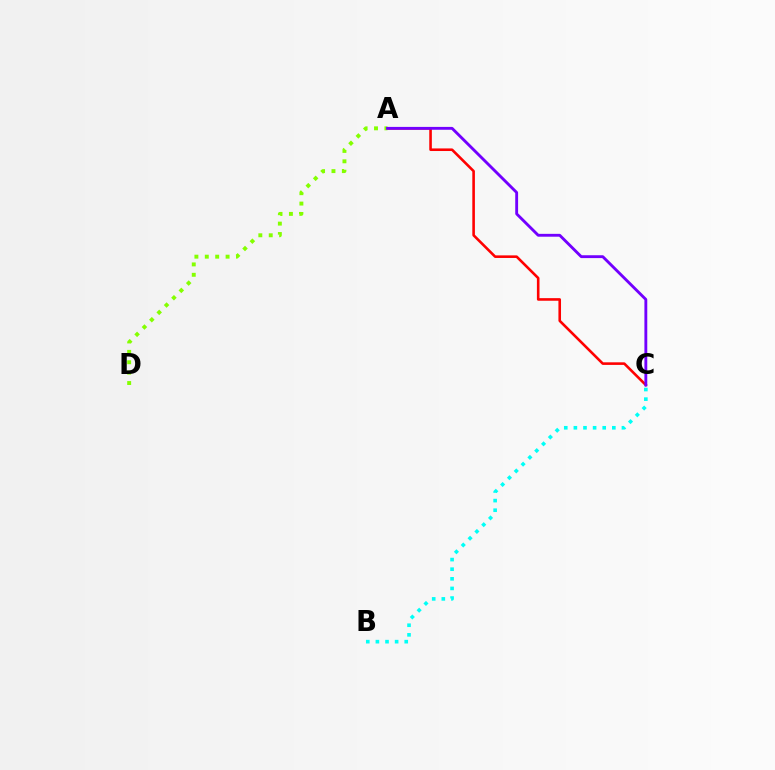{('A', 'C'): [{'color': '#ff0000', 'line_style': 'solid', 'thickness': 1.87}, {'color': '#7200ff', 'line_style': 'solid', 'thickness': 2.06}], ('A', 'D'): [{'color': '#84ff00', 'line_style': 'dotted', 'thickness': 2.82}], ('B', 'C'): [{'color': '#00fff6', 'line_style': 'dotted', 'thickness': 2.61}]}